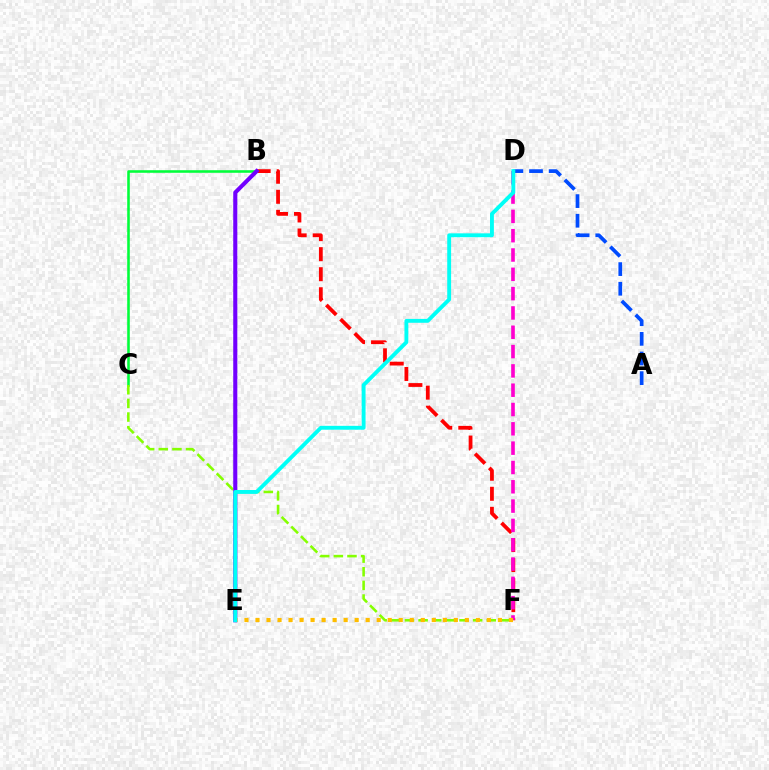{('B', 'C'): [{'color': '#00ff39', 'line_style': 'solid', 'thickness': 1.85}], ('B', 'F'): [{'color': '#ff0000', 'line_style': 'dashed', 'thickness': 2.72}], ('D', 'F'): [{'color': '#ff00cf', 'line_style': 'dashed', 'thickness': 2.62}], ('C', 'F'): [{'color': '#84ff00', 'line_style': 'dashed', 'thickness': 1.85}], ('B', 'E'): [{'color': '#7200ff', 'line_style': 'solid', 'thickness': 2.94}], ('A', 'D'): [{'color': '#004bff', 'line_style': 'dashed', 'thickness': 2.67}], ('E', 'F'): [{'color': '#ffbd00', 'line_style': 'dotted', 'thickness': 2.99}], ('D', 'E'): [{'color': '#00fff6', 'line_style': 'solid', 'thickness': 2.79}]}